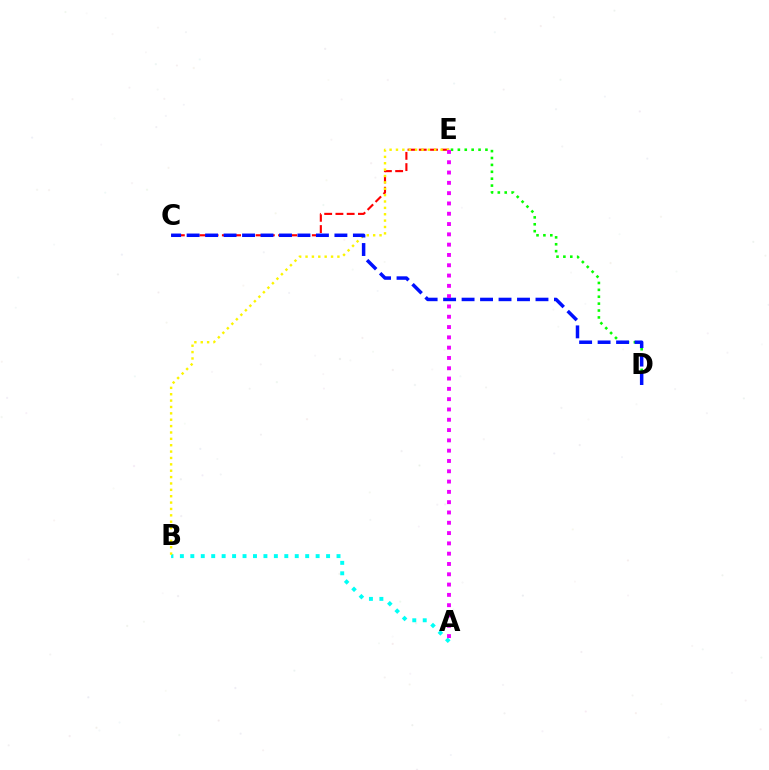{('A', 'B'): [{'color': '#00fff6', 'line_style': 'dotted', 'thickness': 2.84}], ('D', 'E'): [{'color': '#08ff00', 'line_style': 'dotted', 'thickness': 1.87}], ('C', 'E'): [{'color': '#ff0000', 'line_style': 'dashed', 'thickness': 1.53}], ('B', 'E'): [{'color': '#fcf500', 'line_style': 'dotted', 'thickness': 1.73}], ('C', 'D'): [{'color': '#0010ff', 'line_style': 'dashed', 'thickness': 2.51}], ('A', 'E'): [{'color': '#ee00ff', 'line_style': 'dotted', 'thickness': 2.8}]}